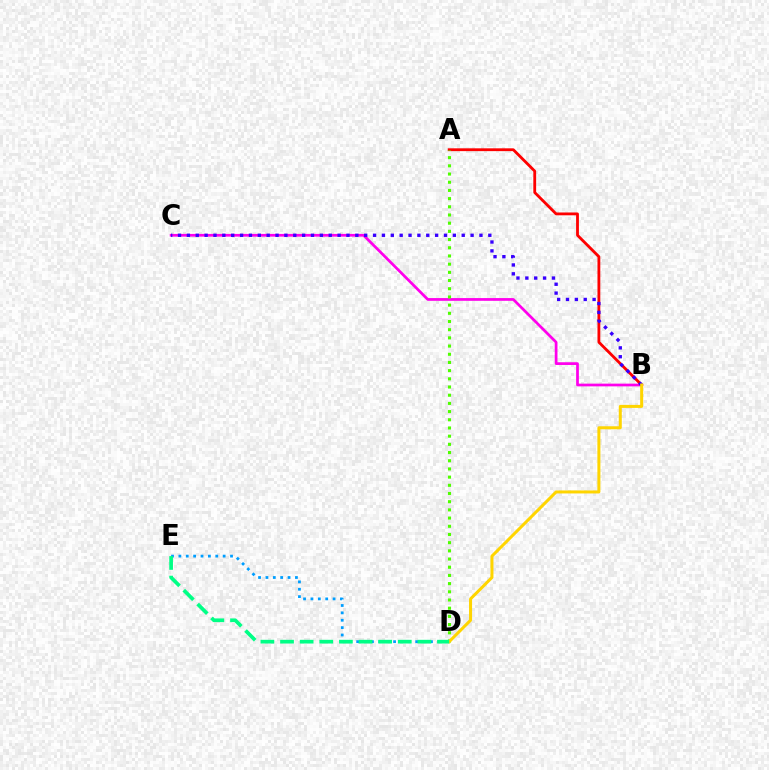{('B', 'C'): [{'color': '#ff00ed', 'line_style': 'solid', 'thickness': 1.97}, {'color': '#3700ff', 'line_style': 'dotted', 'thickness': 2.41}], ('A', 'B'): [{'color': '#ff0000', 'line_style': 'solid', 'thickness': 2.03}], ('A', 'D'): [{'color': '#4fff00', 'line_style': 'dotted', 'thickness': 2.23}], ('D', 'E'): [{'color': '#009eff', 'line_style': 'dotted', 'thickness': 2.0}, {'color': '#00ff86', 'line_style': 'dashed', 'thickness': 2.67}], ('B', 'D'): [{'color': '#ffd500', 'line_style': 'solid', 'thickness': 2.17}]}